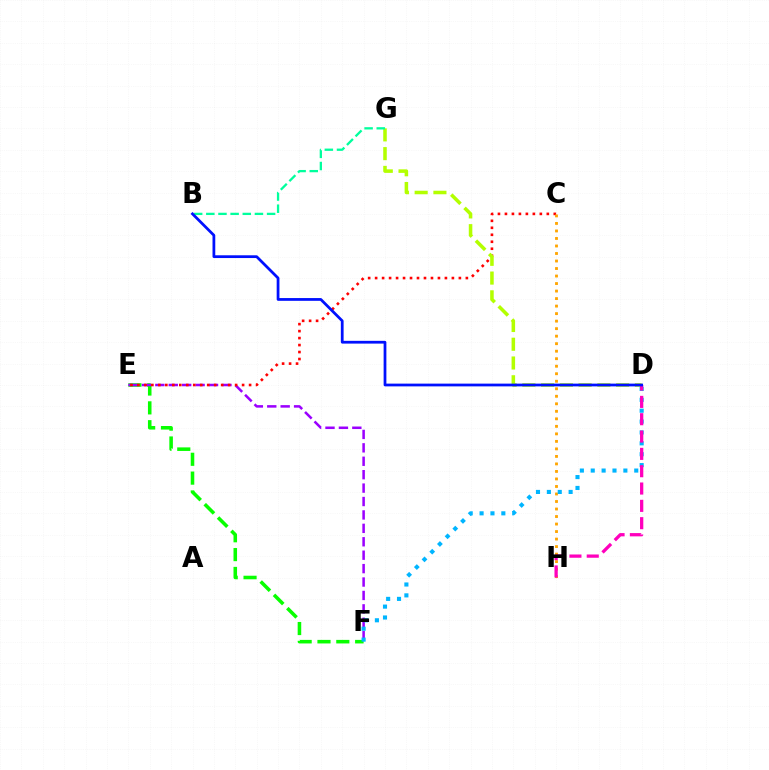{('E', 'F'): [{'color': '#08ff00', 'line_style': 'dashed', 'thickness': 2.56}, {'color': '#9b00ff', 'line_style': 'dashed', 'thickness': 1.82}], ('C', 'E'): [{'color': '#ff0000', 'line_style': 'dotted', 'thickness': 1.9}], ('C', 'H'): [{'color': '#ffa500', 'line_style': 'dotted', 'thickness': 2.04}], ('D', 'G'): [{'color': '#b3ff00', 'line_style': 'dashed', 'thickness': 2.55}], ('D', 'F'): [{'color': '#00b5ff', 'line_style': 'dotted', 'thickness': 2.96}], ('D', 'H'): [{'color': '#ff00bd', 'line_style': 'dashed', 'thickness': 2.35}], ('B', 'G'): [{'color': '#00ff9d', 'line_style': 'dashed', 'thickness': 1.65}], ('B', 'D'): [{'color': '#0010ff', 'line_style': 'solid', 'thickness': 1.99}]}